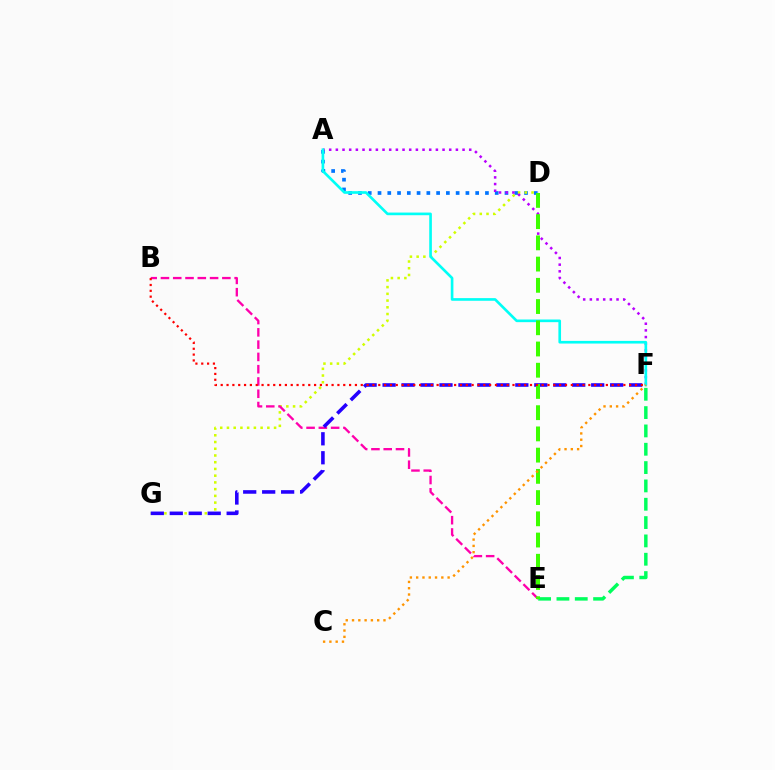{('A', 'D'): [{'color': '#0074ff', 'line_style': 'dotted', 'thickness': 2.65}], ('D', 'G'): [{'color': '#d1ff00', 'line_style': 'dotted', 'thickness': 1.83}], ('A', 'F'): [{'color': '#b900ff', 'line_style': 'dotted', 'thickness': 1.81}, {'color': '#00fff6', 'line_style': 'solid', 'thickness': 1.91}], ('B', 'E'): [{'color': '#ff00ac', 'line_style': 'dashed', 'thickness': 1.67}], ('E', 'F'): [{'color': '#00ff5c', 'line_style': 'dashed', 'thickness': 2.49}], ('F', 'G'): [{'color': '#2500ff', 'line_style': 'dashed', 'thickness': 2.58}], ('D', 'E'): [{'color': '#3dff00', 'line_style': 'dashed', 'thickness': 2.88}], ('C', 'F'): [{'color': '#ff9400', 'line_style': 'dotted', 'thickness': 1.71}], ('B', 'F'): [{'color': '#ff0000', 'line_style': 'dotted', 'thickness': 1.59}]}